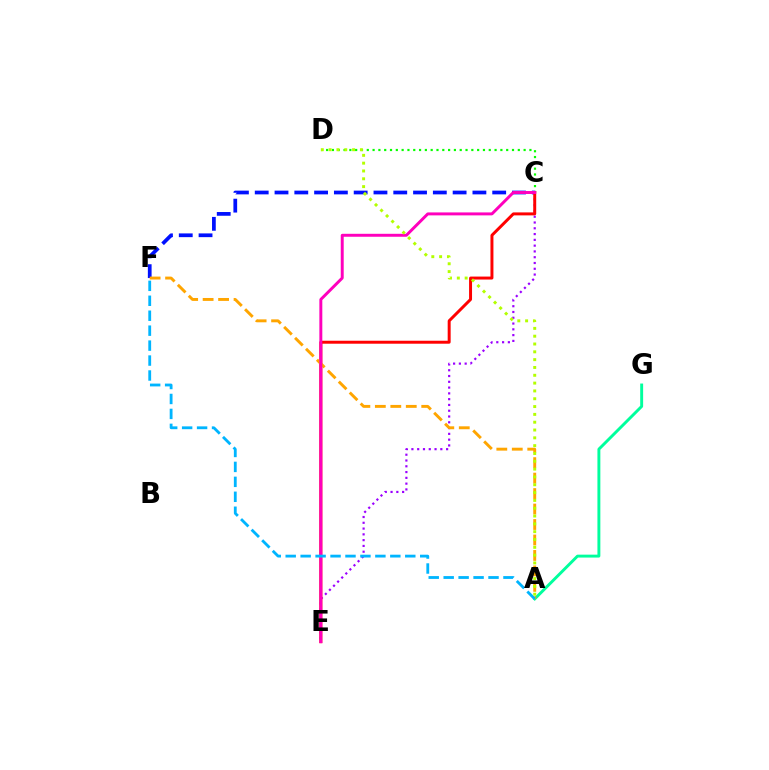{('C', 'D'): [{'color': '#08ff00', 'line_style': 'dotted', 'thickness': 1.58}], ('A', 'G'): [{'color': '#00ff9d', 'line_style': 'solid', 'thickness': 2.1}], ('C', 'F'): [{'color': '#0010ff', 'line_style': 'dashed', 'thickness': 2.69}], ('C', 'E'): [{'color': '#9b00ff', 'line_style': 'dotted', 'thickness': 1.57}, {'color': '#ff0000', 'line_style': 'solid', 'thickness': 2.14}, {'color': '#ff00bd', 'line_style': 'solid', 'thickness': 2.13}], ('A', 'F'): [{'color': '#ffa500', 'line_style': 'dashed', 'thickness': 2.1}, {'color': '#00b5ff', 'line_style': 'dashed', 'thickness': 2.03}], ('A', 'D'): [{'color': '#b3ff00', 'line_style': 'dotted', 'thickness': 2.12}]}